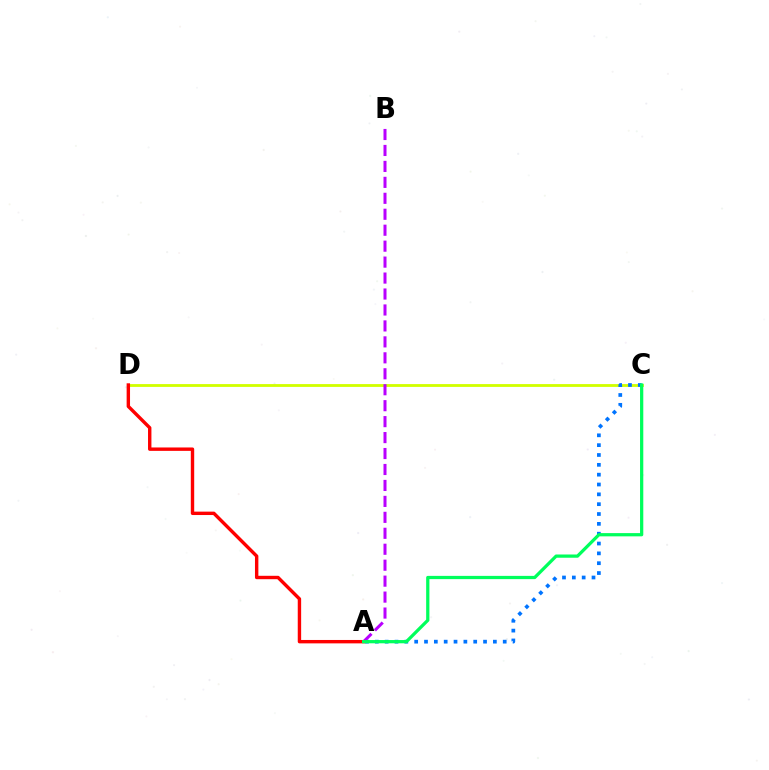{('C', 'D'): [{'color': '#d1ff00', 'line_style': 'solid', 'thickness': 2.03}], ('A', 'D'): [{'color': '#ff0000', 'line_style': 'solid', 'thickness': 2.45}], ('A', 'C'): [{'color': '#0074ff', 'line_style': 'dotted', 'thickness': 2.67}, {'color': '#00ff5c', 'line_style': 'solid', 'thickness': 2.34}], ('A', 'B'): [{'color': '#b900ff', 'line_style': 'dashed', 'thickness': 2.17}]}